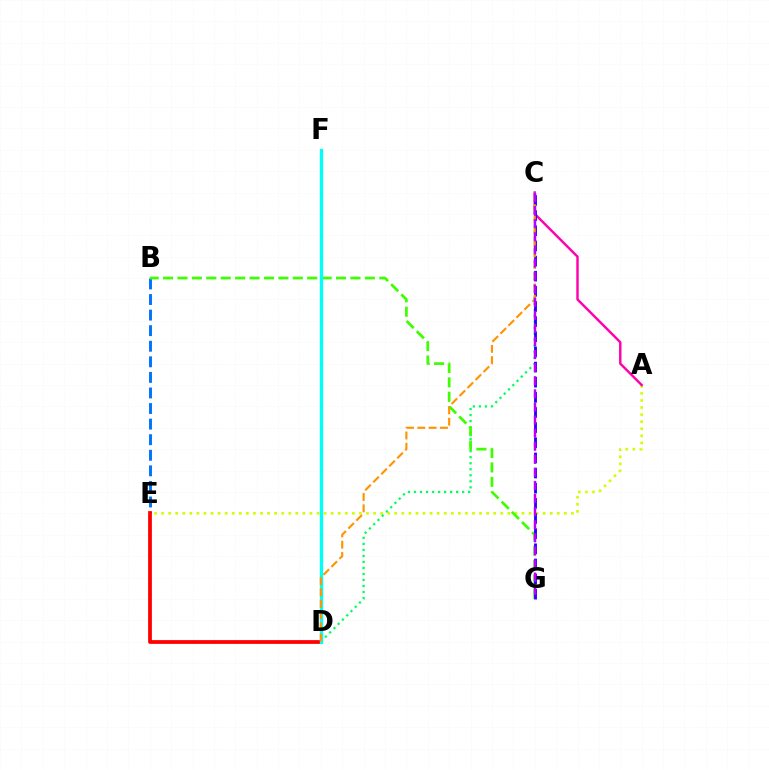{('B', 'E'): [{'color': '#0074ff', 'line_style': 'dashed', 'thickness': 2.12}], ('D', 'E'): [{'color': '#ff0000', 'line_style': 'solid', 'thickness': 2.7}], ('A', 'E'): [{'color': '#d1ff00', 'line_style': 'dotted', 'thickness': 1.92}], ('C', 'D'): [{'color': '#00ff5c', 'line_style': 'dotted', 'thickness': 1.64}, {'color': '#ff9400', 'line_style': 'dashed', 'thickness': 1.54}], ('B', 'G'): [{'color': '#3dff00', 'line_style': 'dashed', 'thickness': 1.96}], ('A', 'C'): [{'color': '#ff00ac', 'line_style': 'solid', 'thickness': 1.75}], ('C', 'G'): [{'color': '#2500ff', 'line_style': 'dashed', 'thickness': 2.06}, {'color': '#b900ff', 'line_style': 'dashed', 'thickness': 1.78}], ('D', 'F'): [{'color': '#00fff6', 'line_style': 'solid', 'thickness': 2.38}]}